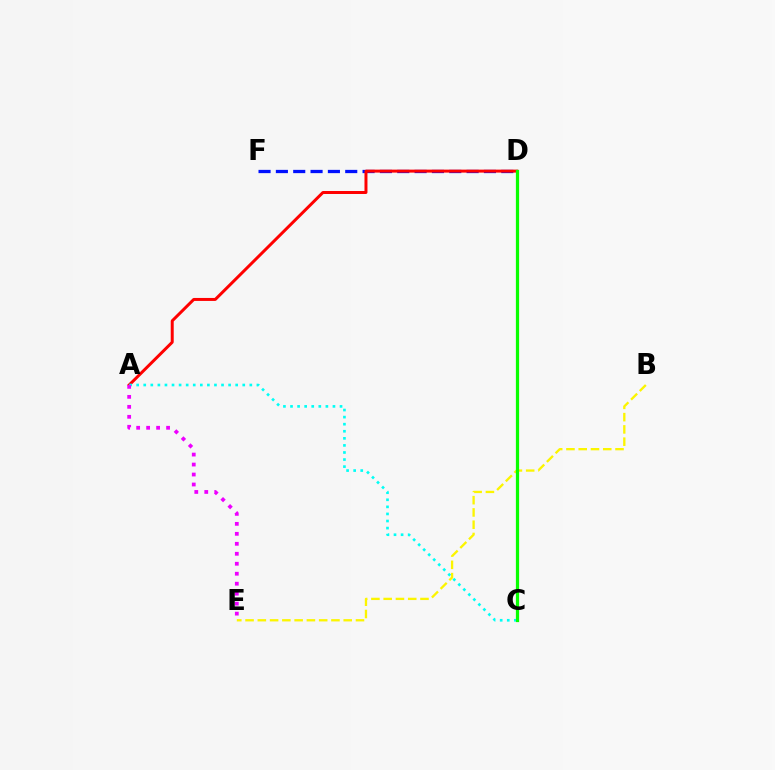{('D', 'F'): [{'color': '#0010ff', 'line_style': 'dashed', 'thickness': 2.36}], ('B', 'E'): [{'color': '#fcf500', 'line_style': 'dashed', 'thickness': 1.67}], ('A', 'D'): [{'color': '#ff0000', 'line_style': 'solid', 'thickness': 2.15}], ('A', 'C'): [{'color': '#00fff6', 'line_style': 'dotted', 'thickness': 1.92}], ('C', 'D'): [{'color': '#08ff00', 'line_style': 'solid', 'thickness': 2.32}], ('A', 'E'): [{'color': '#ee00ff', 'line_style': 'dotted', 'thickness': 2.71}]}